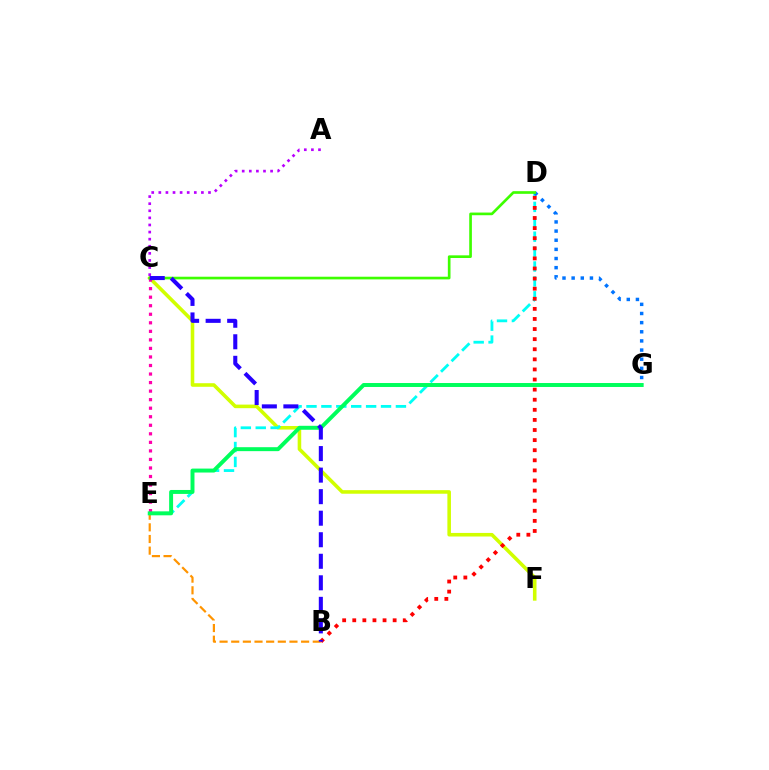{('C', 'F'): [{'color': '#d1ff00', 'line_style': 'solid', 'thickness': 2.57}], ('D', 'E'): [{'color': '#00fff6', 'line_style': 'dashed', 'thickness': 2.02}], ('D', 'G'): [{'color': '#0074ff', 'line_style': 'dotted', 'thickness': 2.48}], ('B', 'E'): [{'color': '#ff9400', 'line_style': 'dashed', 'thickness': 1.58}], ('B', 'D'): [{'color': '#ff0000', 'line_style': 'dotted', 'thickness': 2.74}], ('A', 'C'): [{'color': '#b900ff', 'line_style': 'dotted', 'thickness': 1.93}], ('C', 'E'): [{'color': '#ff00ac', 'line_style': 'dotted', 'thickness': 2.32}], ('E', 'G'): [{'color': '#00ff5c', 'line_style': 'solid', 'thickness': 2.85}], ('C', 'D'): [{'color': '#3dff00', 'line_style': 'solid', 'thickness': 1.92}], ('B', 'C'): [{'color': '#2500ff', 'line_style': 'dashed', 'thickness': 2.93}]}